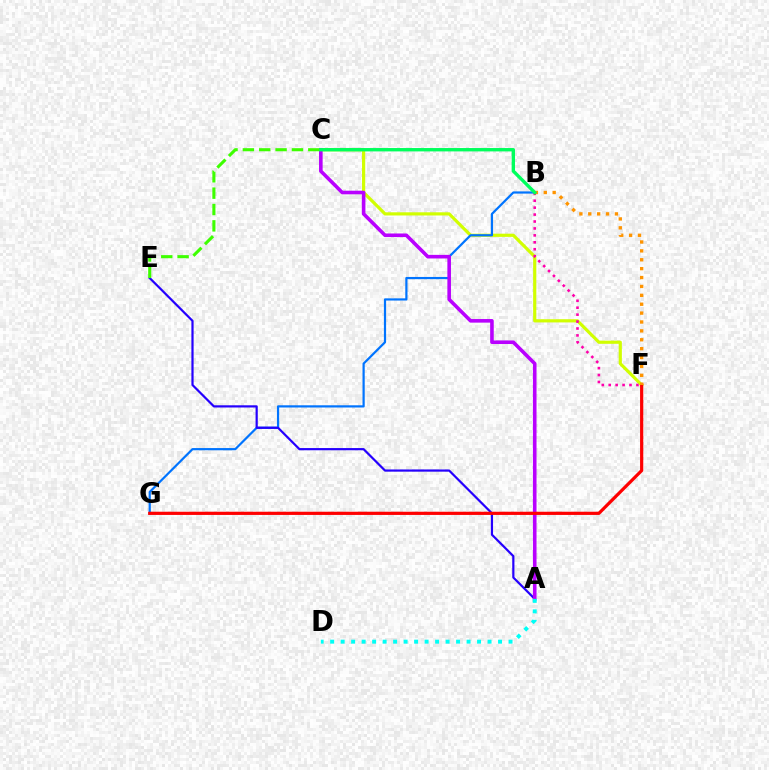{('C', 'F'): [{'color': '#d1ff00', 'line_style': 'solid', 'thickness': 2.29}], ('B', 'G'): [{'color': '#0074ff', 'line_style': 'solid', 'thickness': 1.59}], ('A', 'E'): [{'color': '#2500ff', 'line_style': 'solid', 'thickness': 1.58}], ('A', 'C'): [{'color': '#b900ff', 'line_style': 'solid', 'thickness': 2.59}], ('F', 'G'): [{'color': '#ff0000', 'line_style': 'solid', 'thickness': 2.31}], ('A', 'D'): [{'color': '#00fff6', 'line_style': 'dotted', 'thickness': 2.85}], ('B', 'F'): [{'color': '#ff00ac', 'line_style': 'dotted', 'thickness': 1.88}, {'color': '#ff9400', 'line_style': 'dotted', 'thickness': 2.42}], ('C', 'E'): [{'color': '#3dff00', 'line_style': 'dashed', 'thickness': 2.22}], ('B', 'C'): [{'color': '#00ff5c', 'line_style': 'solid', 'thickness': 2.42}]}